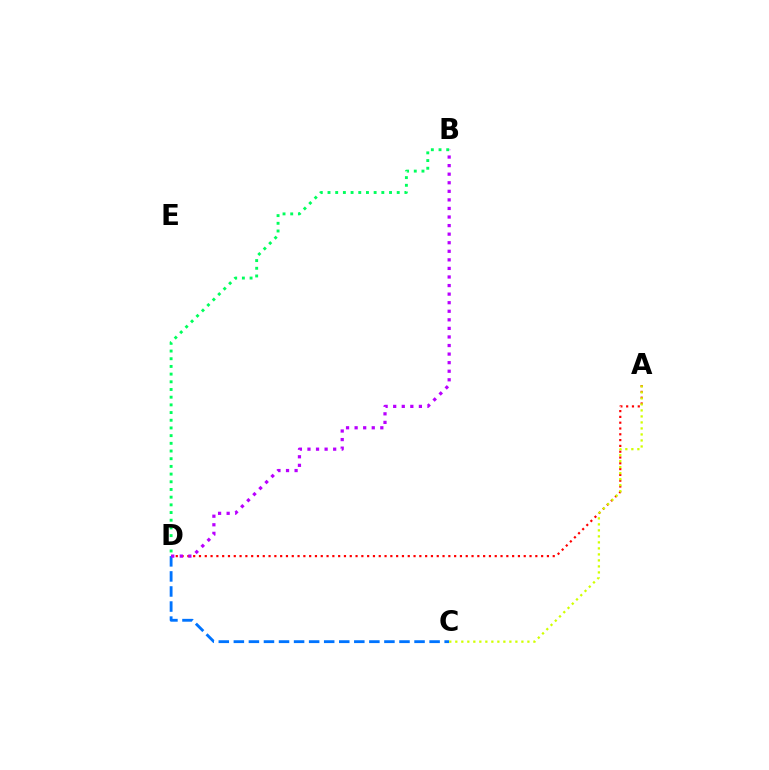{('A', 'D'): [{'color': '#ff0000', 'line_style': 'dotted', 'thickness': 1.58}], ('C', 'D'): [{'color': '#0074ff', 'line_style': 'dashed', 'thickness': 2.05}], ('B', 'D'): [{'color': '#b900ff', 'line_style': 'dotted', 'thickness': 2.33}, {'color': '#00ff5c', 'line_style': 'dotted', 'thickness': 2.09}], ('A', 'C'): [{'color': '#d1ff00', 'line_style': 'dotted', 'thickness': 1.63}]}